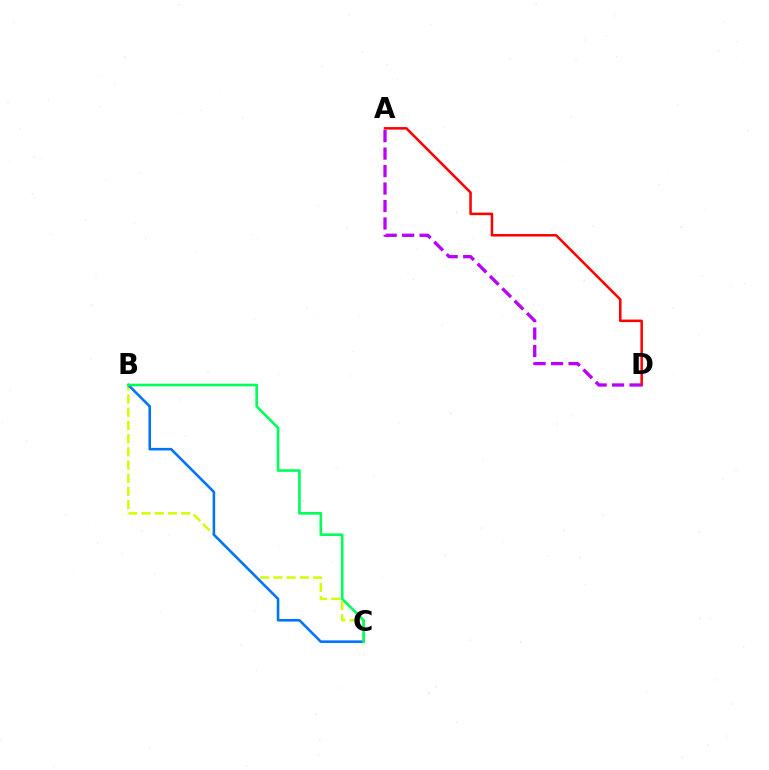{('A', 'D'): [{'color': '#ff0000', 'line_style': 'solid', 'thickness': 1.82}, {'color': '#b900ff', 'line_style': 'dashed', 'thickness': 2.37}], ('B', 'C'): [{'color': '#d1ff00', 'line_style': 'dashed', 'thickness': 1.79}, {'color': '#0074ff', 'line_style': 'solid', 'thickness': 1.86}, {'color': '#00ff5c', 'line_style': 'solid', 'thickness': 1.89}]}